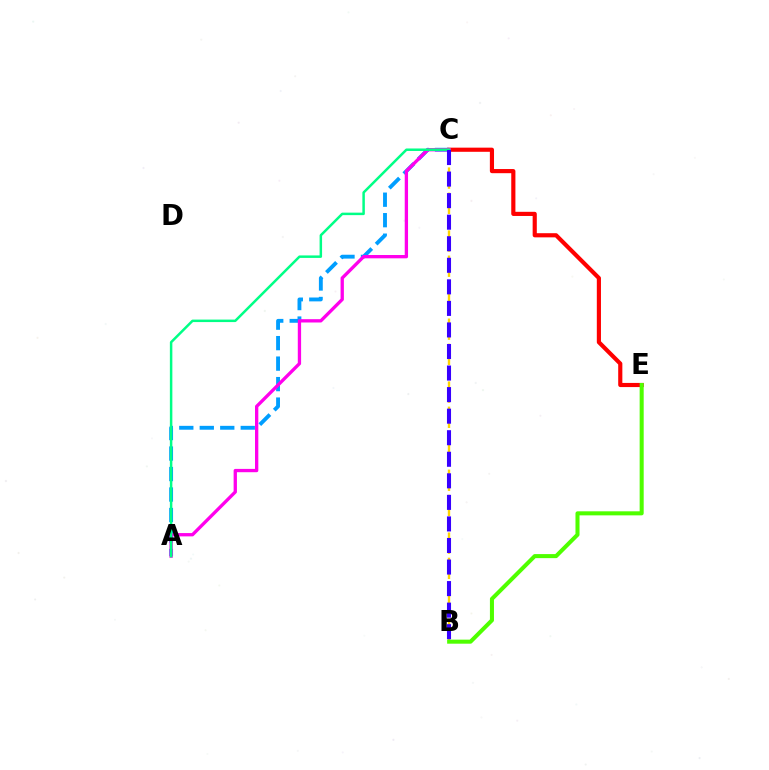{('C', 'E'): [{'color': '#ff0000', 'line_style': 'solid', 'thickness': 2.99}], ('A', 'C'): [{'color': '#009eff', 'line_style': 'dashed', 'thickness': 2.78}, {'color': '#ff00ed', 'line_style': 'solid', 'thickness': 2.39}, {'color': '#00ff86', 'line_style': 'solid', 'thickness': 1.79}], ('B', 'C'): [{'color': '#ffd500', 'line_style': 'dashed', 'thickness': 1.71}, {'color': '#3700ff', 'line_style': 'dashed', 'thickness': 2.93}], ('B', 'E'): [{'color': '#4fff00', 'line_style': 'solid', 'thickness': 2.91}]}